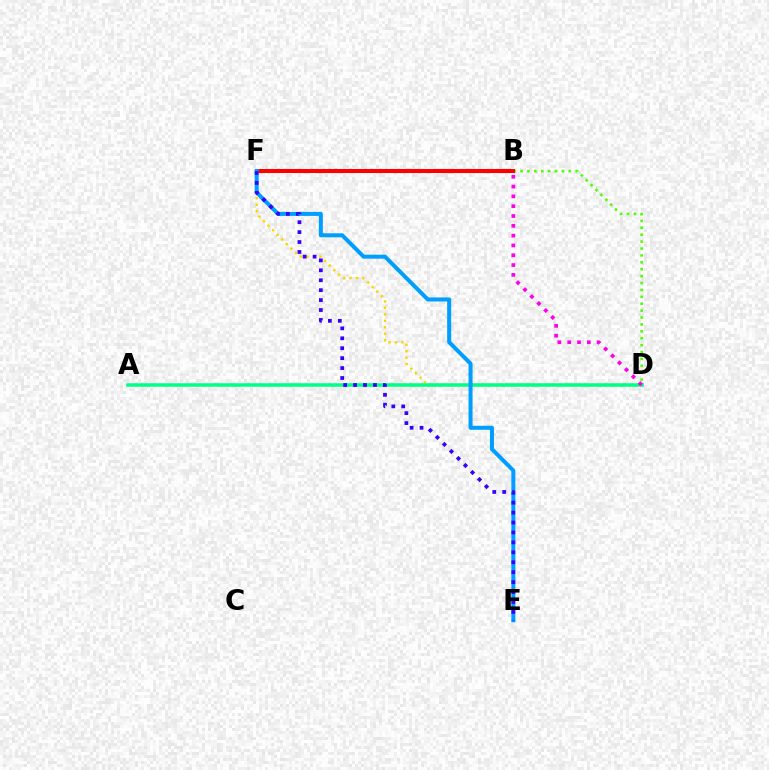{('D', 'F'): [{'color': '#ffd500', 'line_style': 'dotted', 'thickness': 1.76}], ('B', 'D'): [{'color': '#4fff00', 'line_style': 'dotted', 'thickness': 1.87}, {'color': '#ff00ed', 'line_style': 'dotted', 'thickness': 2.67}], ('A', 'D'): [{'color': '#00ff86', 'line_style': 'solid', 'thickness': 2.54}], ('B', 'F'): [{'color': '#ff0000', 'line_style': 'solid', 'thickness': 2.92}], ('E', 'F'): [{'color': '#009eff', 'line_style': 'solid', 'thickness': 2.89}, {'color': '#3700ff', 'line_style': 'dotted', 'thickness': 2.7}]}